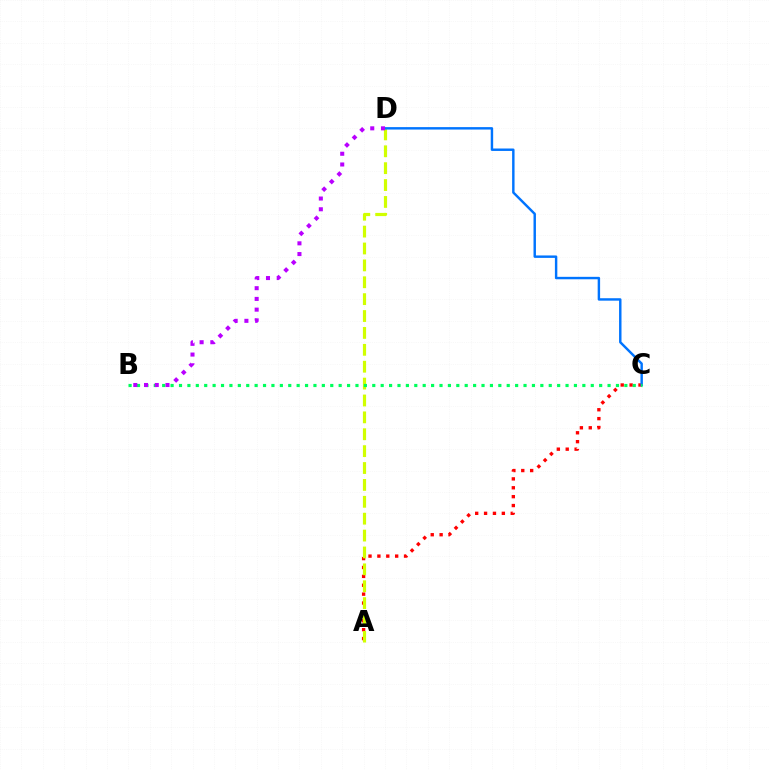{('A', 'C'): [{'color': '#ff0000', 'line_style': 'dotted', 'thickness': 2.41}], ('A', 'D'): [{'color': '#d1ff00', 'line_style': 'dashed', 'thickness': 2.29}], ('C', 'D'): [{'color': '#0074ff', 'line_style': 'solid', 'thickness': 1.75}], ('B', 'C'): [{'color': '#00ff5c', 'line_style': 'dotted', 'thickness': 2.28}], ('B', 'D'): [{'color': '#b900ff', 'line_style': 'dotted', 'thickness': 2.92}]}